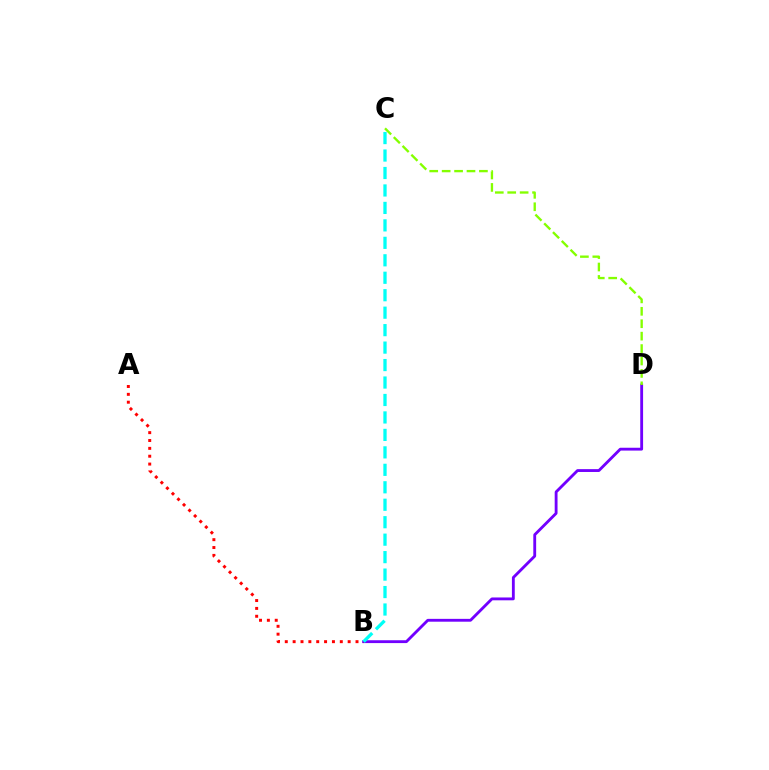{('B', 'D'): [{'color': '#7200ff', 'line_style': 'solid', 'thickness': 2.05}], ('C', 'D'): [{'color': '#84ff00', 'line_style': 'dashed', 'thickness': 1.69}], ('A', 'B'): [{'color': '#ff0000', 'line_style': 'dotted', 'thickness': 2.14}], ('B', 'C'): [{'color': '#00fff6', 'line_style': 'dashed', 'thickness': 2.37}]}